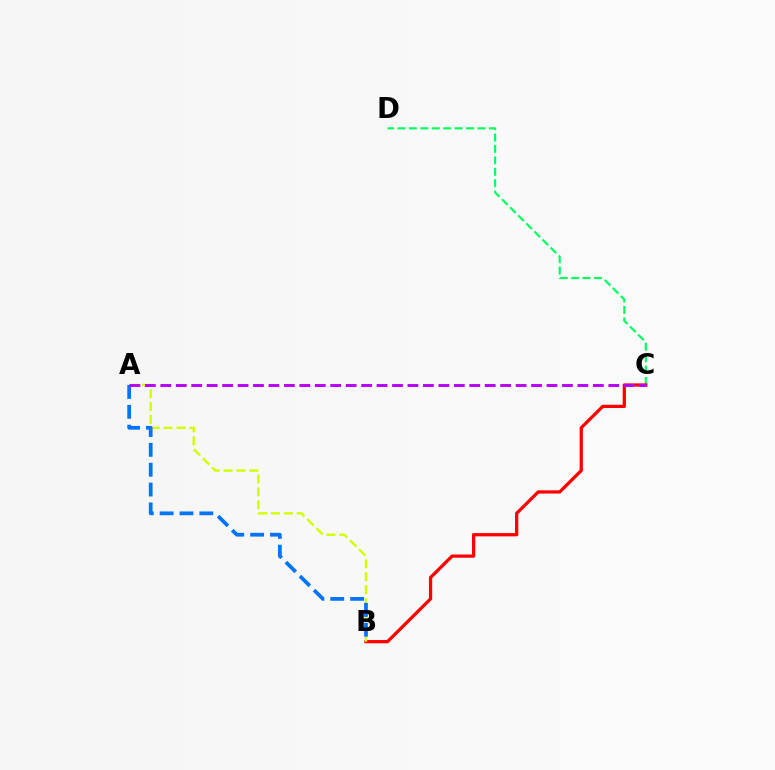{('C', 'D'): [{'color': '#00ff5c', 'line_style': 'dashed', 'thickness': 1.55}], ('B', 'C'): [{'color': '#ff0000', 'line_style': 'solid', 'thickness': 2.34}], ('A', 'B'): [{'color': '#d1ff00', 'line_style': 'dashed', 'thickness': 1.75}, {'color': '#0074ff', 'line_style': 'dashed', 'thickness': 2.7}], ('A', 'C'): [{'color': '#b900ff', 'line_style': 'dashed', 'thickness': 2.1}]}